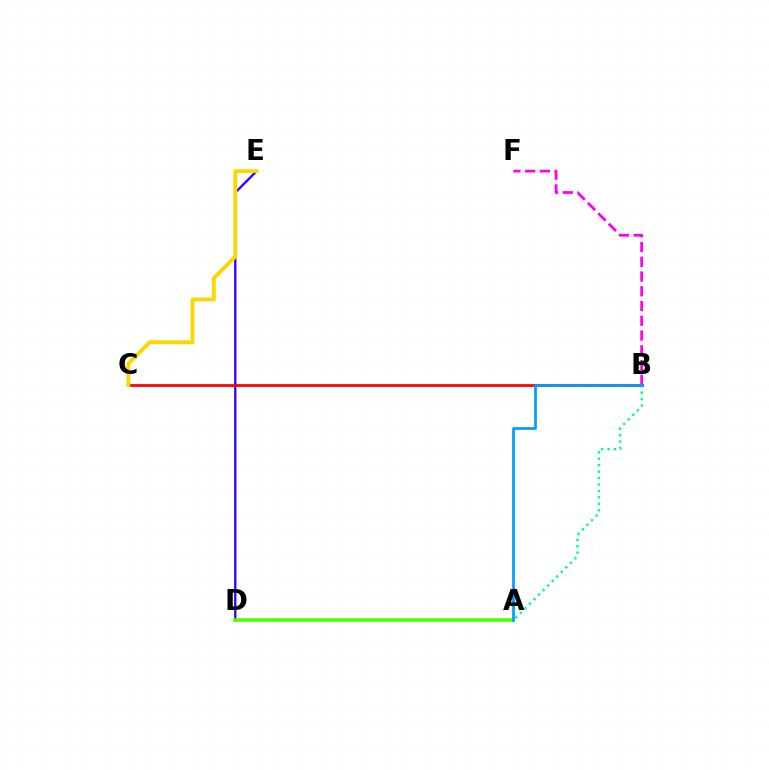{('D', 'E'): [{'color': '#3700ff', 'line_style': 'solid', 'thickness': 1.69}], ('B', 'C'): [{'color': '#ff0000', 'line_style': 'solid', 'thickness': 1.99}], ('B', 'F'): [{'color': '#ff00ed', 'line_style': 'dashed', 'thickness': 2.01}], ('B', 'D'): [{'color': '#00ff86', 'line_style': 'dotted', 'thickness': 1.75}], ('A', 'D'): [{'color': '#4fff00', 'line_style': 'solid', 'thickness': 2.57}], ('C', 'E'): [{'color': '#ffd500', 'line_style': 'solid', 'thickness': 2.76}], ('A', 'B'): [{'color': '#009eff', 'line_style': 'solid', 'thickness': 1.97}]}